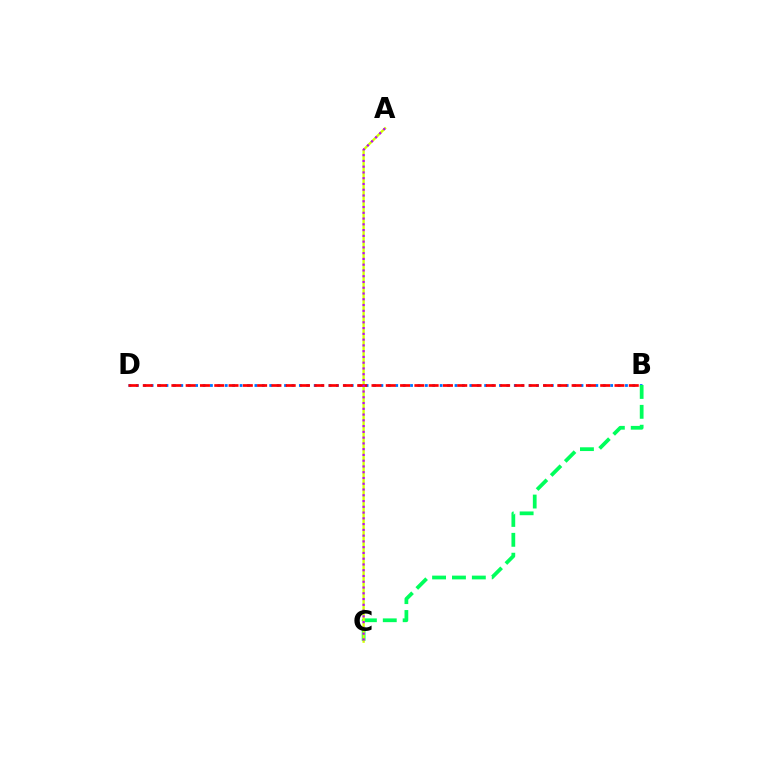{('B', 'D'): [{'color': '#0074ff', 'line_style': 'dotted', 'thickness': 2.01}, {'color': '#ff0000', 'line_style': 'dashed', 'thickness': 1.94}], ('B', 'C'): [{'color': '#00ff5c', 'line_style': 'dashed', 'thickness': 2.7}], ('A', 'C'): [{'color': '#d1ff00', 'line_style': 'solid', 'thickness': 1.68}, {'color': '#b900ff', 'line_style': 'dotted', 'thickness': 1.57}]}